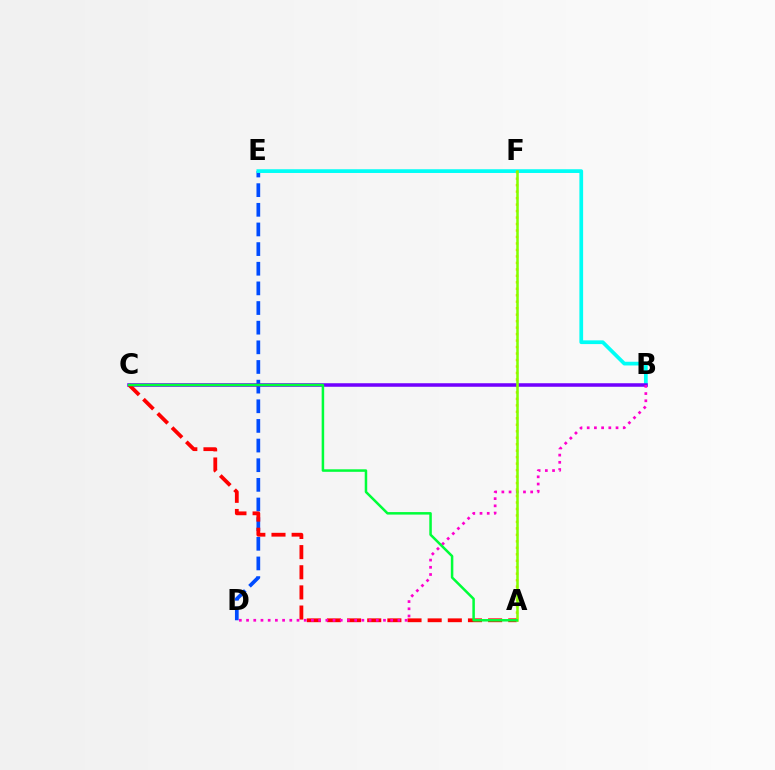{('D', 'E'): [{'color': '#004bff', 'line_style': 'dashed', 'thickness': 2.67}], ('B', 'E'): [{'color': '#00fff6', 'line_style': 'solid', 'thickness': 2.68}], ('A', 'F'): [{'color': '#ffbd00', 'line_style': 'dotted', 'thickness': 1.76}, {'color': '#84ff00', 'line_style': 'solid', 'thickness': 1.83}], ('B', 'C'): [{'color': '#7200ff', 'line_style': 'solid', 'thickness': 2.54}], ('A', 'C'): [{'color': '#ff0000', 'line_style': 'dashed', 'thickness': 2.74}, {'color': '#00ff39', 'line_style': 'solid', 'thickness': 1.81}], ('B', 'D'): [{'color': '#ff00cf', 'line_style': 'dotted', 'thickness': 1.96}]}